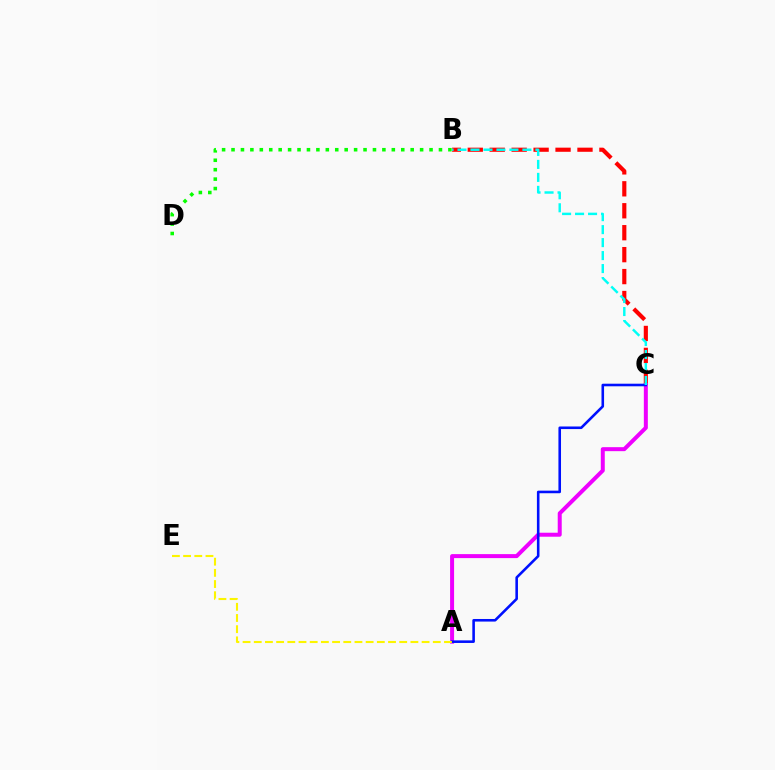{('B', 'C'): [{'color': '#ff0000', 'line_style': 'dashed', 'thickness': 2.98}, {'color': '#00fff6', 'line_style': 'dashed', 'thickness': 1.76}], ('A', 'C'): [{'color': '#ee00ff', 'line_style': 'solid', 'thickness': 2.87}, {'color': '#0010ff', 'line_style': 'solid', 'thickness': 1.86}], ('B', 'D'): [{'color': '#08ff00', 'line_style': 'dotted', 'thickness': 2.56}], ('A', 'E'): [{'color': '#fcf500', 'line_style': 'dashed', 'thickness': 1.52}]}